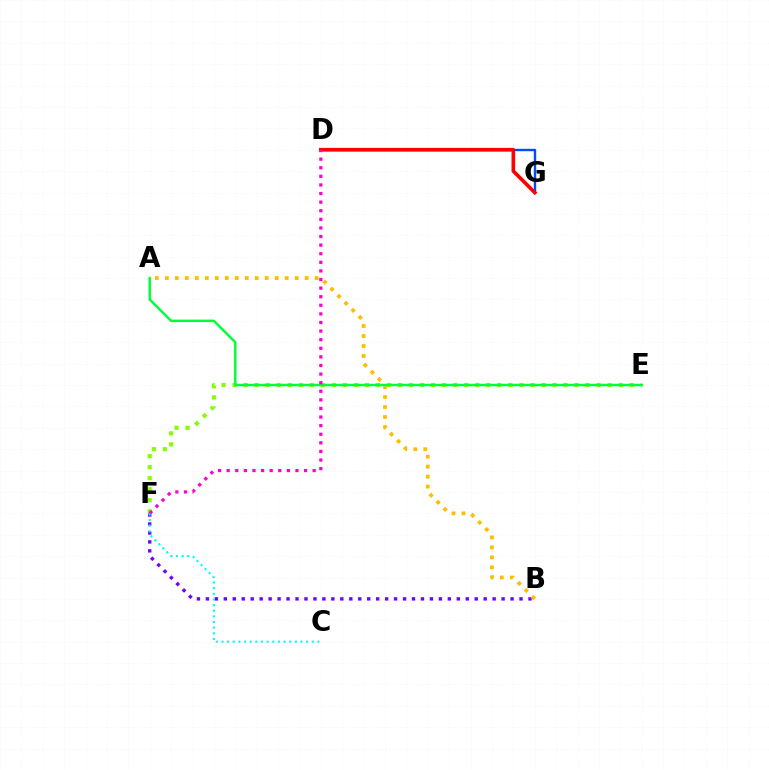{('B', 'F'): [{'color': '#7200ff', 'line_style': 'dotted', 'thickness': 2.43}], ('D', 'G'): [{'color': '#004bff', 'line_style': 'solid', 'thickness': 1.72}, {'color': '#ff0000', 'line_style': 'solid', 'thickness': 2.62}], ('E', 'F'): [{'color': '#84ff00', 'line_style': 'dotted', 'thickness': 3.0}], ('A', 'B'): [{'color': '#ffbd00', 'line_style': 'dotted', 'thickness': 2.71}], ('A', 'E'): [{'color': '#00ff39', 'line_style': 'solid', 'thickness': 1.77}], ('C', 'F'): [{'color': '#00fff6', 'line_style': 'dotted', 'thickness': 1.53}], ('D', 'F'): [{'color': '#ff00cf', 'line_style': 'dotted', 'thickness': 2.34}]}